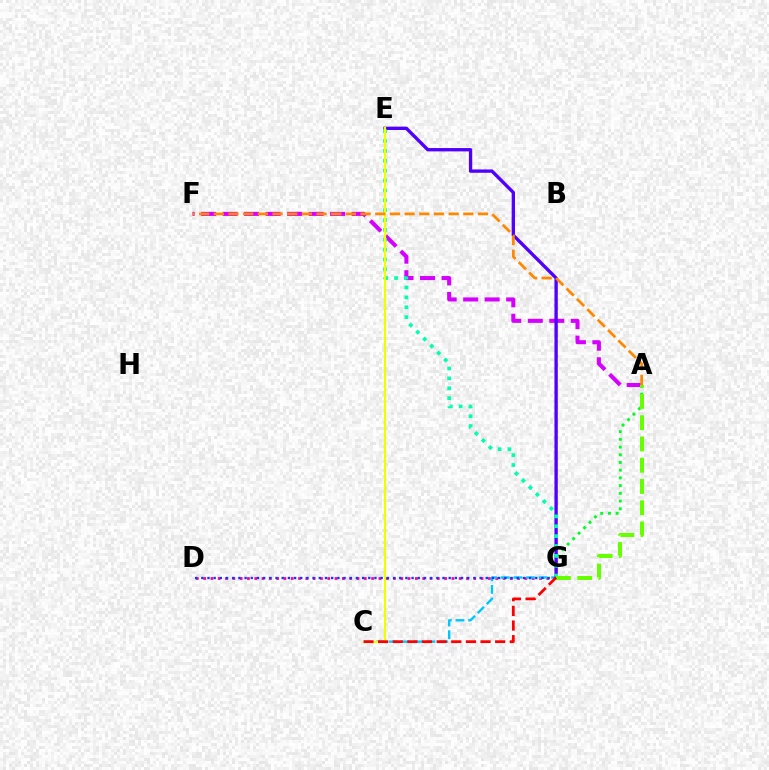{('A', 'G'): [{'color': '#00ff27', 'line_style': 'dotted', 'thickness': 2.1}, {'color': '#66ff00', 'line_style': 'dashed', 'thickness': 2.89}], ('A', 'F'): [{'color': '#d600ff', 'line_style': 'dashed', 'thickness': 2.92}, {'color': '#ff8800', 'line_style': 'dashed', 'thickness': 1.99}], ('E', 'G'): [{'color': '#4f00ff', 'line_style': 'solid', 'thickness': 2.4}, {'color': '#00ffaf', 'line_style': 'dotted', 'thickness': 2.68}], ('D', 'G'): [{'color': '#ff00a0', 'line_style': 'dotted', 'thickness': 1.98}, {'color': '#003fff', 'line_style': 'dotted', 'thickness': 1.68}], ('C', 'G'): [{'color': '#00c7ff', 'line_style': 'dashed', 'thickness': 1.71}, {'color': '#ff0000', 'line_style': 'dashed', 'thickness': 1.99}], ('C', 'E'): [{'color': '#eeff00', 'line_style': 'solid', 'thickness': 1.56}]}